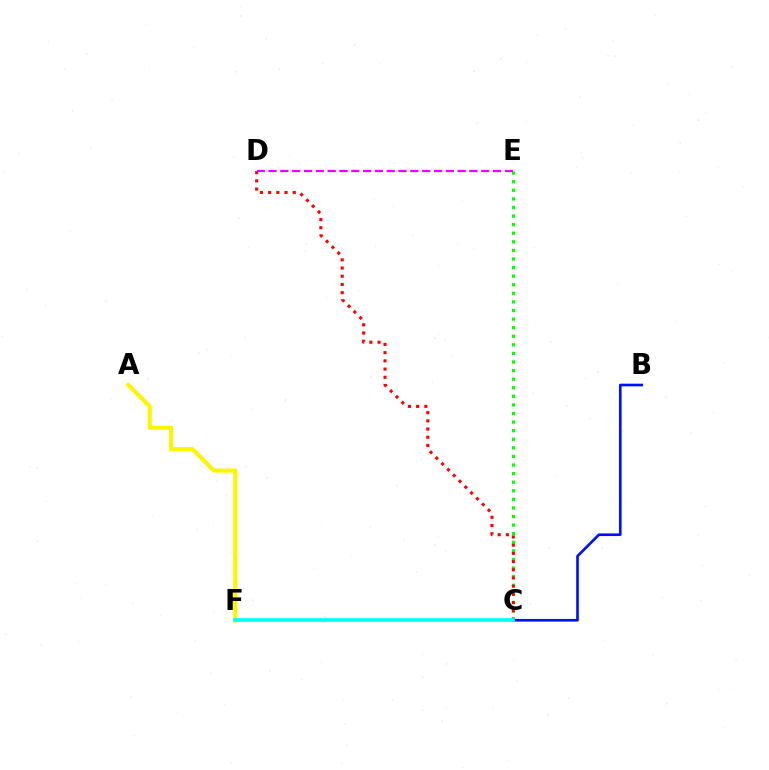{('C', 'E'): [{'color': '#08ff00', 'line_style': 'dotted', 'thickness': 2.33}], ('C', 'D'): [{'color': '#ff0000', 'line_style': 'dotted', 'thickness': 2.23}], ('A', 'F'): [{'color': '#fcf500', 'line_style': 'solid', 'thickness': 2.96}], ('B', 'C'): [{'color': '#0010ff', 'line_style': 'solid', 'thickness': 1.91}], ('C', 'F'): [{'color': '#00fff6', 'line_style': 'solid', 'thickness': 2.66}], ('D', 'E'): [{'color': '#ee00ff', 'line_style': 'dashed', 'thickness': 1.61}]}